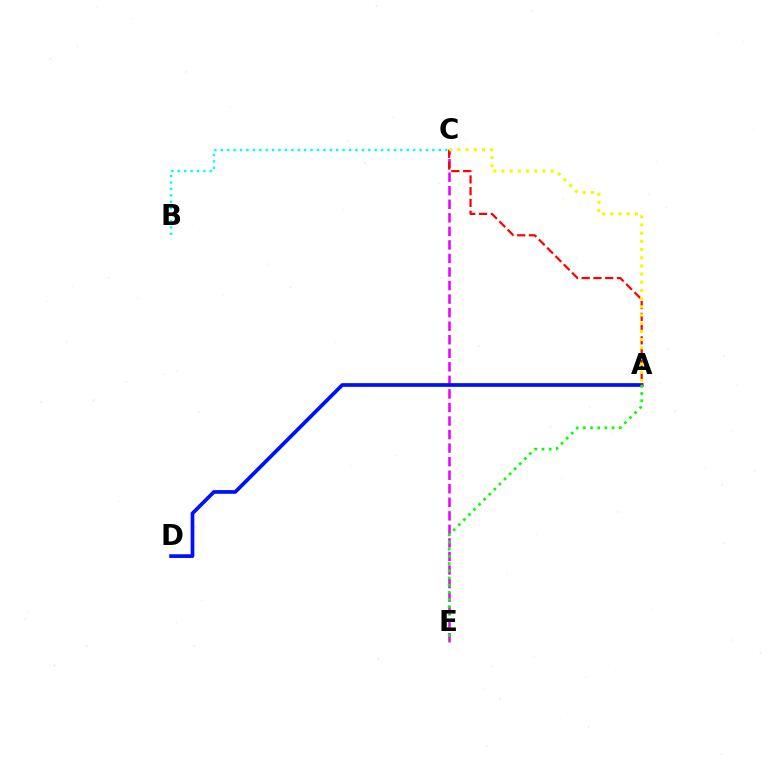{('B', 'C'): [{'color': '#00fff6', 'line_style': 'dotted', 'thickness': 1.74}], ('C', 'E'): [{'color': '#ee00ff', 'line_style': 'dashed', 'thickness': 1.84}], ('A', 'D'): [{'color': '#0010ff', 'line_style': 'solid', 'thickness': 2.67}], ('A', 'C'): [{'color': '#ff0000', 'line_style': 'dashed', 'thickness': 1.6}, {'color': '#fcf500', 'line_style': 'dotted', 'thickness': 2.22}], ('A', 'E'): [{'color': '#08ff00', 'line_style': 'dotted', 'thickness': 1.95}]}